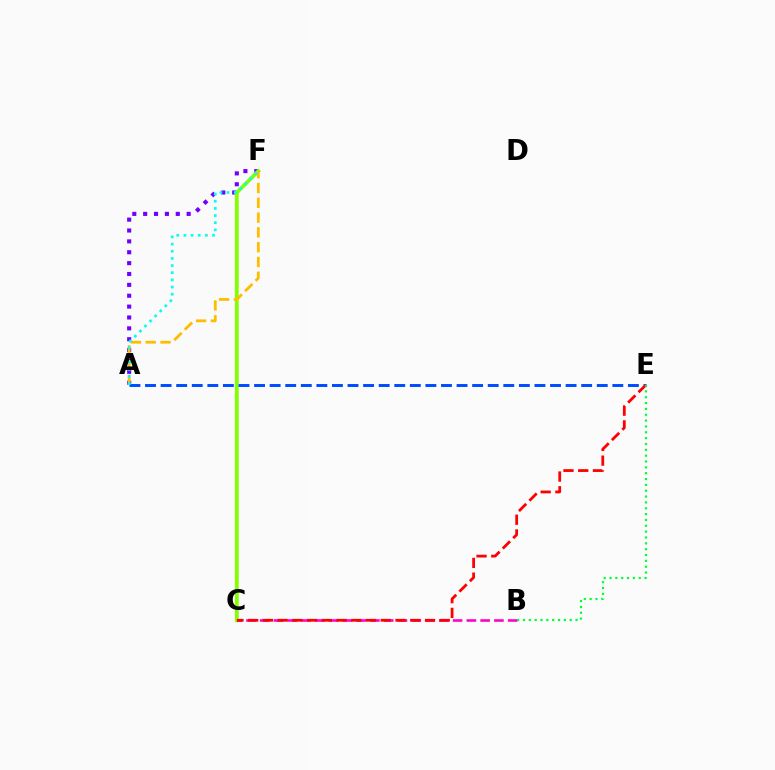{('A', 'F'): [{'color': '#7200ff', 'line_style': 'dotted', 'thickness': 2.95}, {'color': '#ffbd00', 'line_style': 'dashed', 'thickness': 2.01}, {'color': '#00fff6', 'line_style': 'dotted', 'thickness': 1.95}], ('C', 'F'): [{'color': '#84ff00', 'line_style': 'solid', 'thickness': 2.73}], ('B', 'C'): [{'color': '#ff00cf', 'line_style': 'dashed', 'thickness': 1.87}], ('A', 'E'): [{'color': '#004bff', 'line_style': 'dashed', 'thickness': 2.12}], ('C', 'E'): [{'color': '#ff0000', 'line_style': 'dashed', 'thickness': 2.0}], ('B', 'E'): [{'color': '#00ff39', 'line_style': 'dotted', 'thickness': 1.59}]}